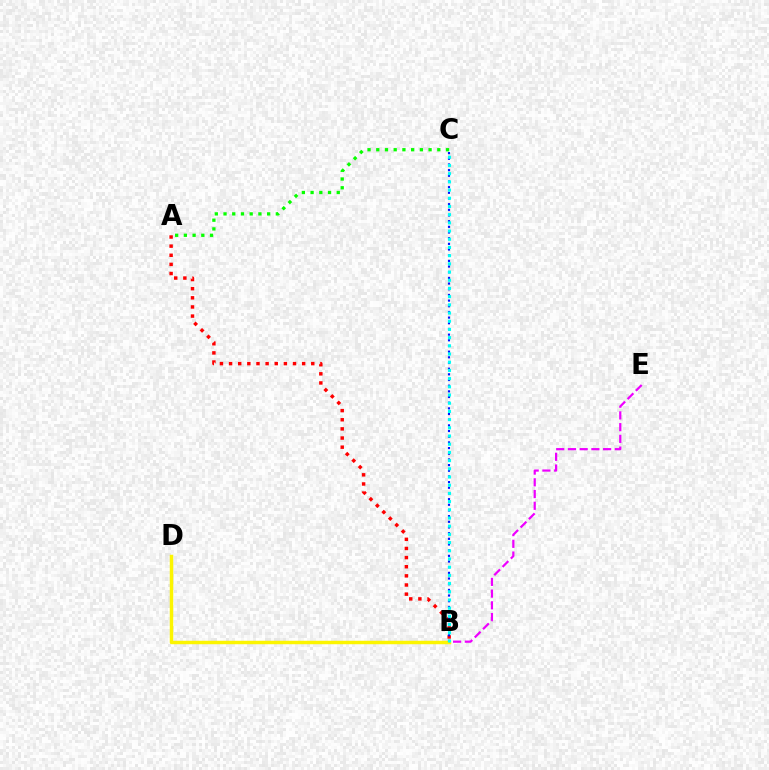{('B', 'D'): [{'color': '#fcf500', 'line_style': 'solid', 'thickness': 2.49}], ('A', 'B'): [{'color': '#ff0000', 'line_style': 'dotted', 'thickness': 2.48}], ('A', 'C'): [{'color': '#08ff00', 'line_style': 'dotted', 'thickness': 2.37}], ('B', 'C'): [{'color': '#0010ff', 'line_style': 'dotted', 'thickness': 1.54}, {'color': '#00fff6', 'line_style': 'dotted', 'thickness': 2.23}], ('B', 'E'): [{'color': '#ee00ff', 'line_style': 'dashed', 'thickness': 1.59}]}